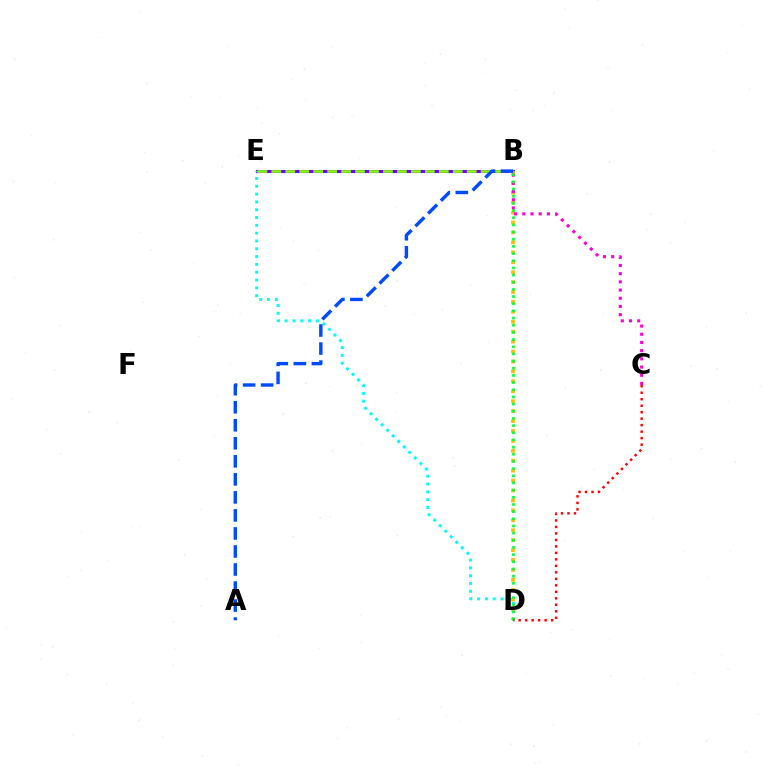{('B', 'E'): [{'color': '#7200ff', 'line_style': 'solid', 'thickness': 2.2}, {'color': '#84ff00', 'line_style': 'dashed', 'thickness': 1.9}], ('D', 'E'): [{'color': '#00fff6', 'line_style': 'dotted', 'thickness': 2.12}], ('B', 'D'): [{'color': '#ffbd00', 'line_style': 'dotted', 'thickness': 2.7}, {'color': '#00ff39', 'line_style': 'dotted', 'thickness': 1.95}], ('B', 'C'): [{'color': '#ff00cf', 'line_style': 'dotted', 'thickness': 2.23}], ('A', 'B'): [{'color': '#004bff', 'line_style': 'dashed', 'thickness': 2.45}], ('C', 'D'): [{'color': '#ff0000', 'line_style': 'dotted', 'thickness': 1.76}]}